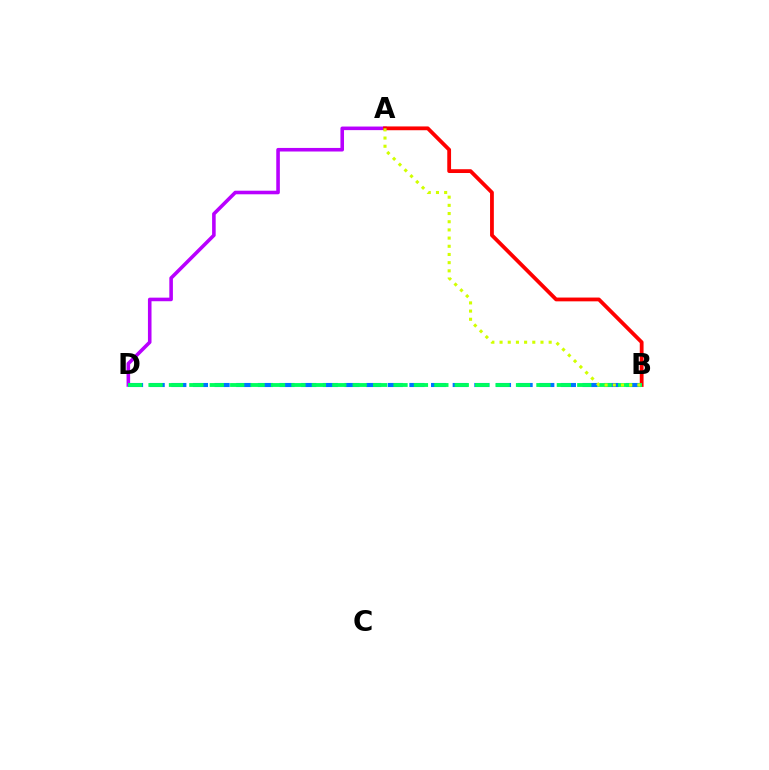{('A', 'D'): [{'color': '#b900ff', 'line_style': 'solid', 'thickness': 2.58}], ('B', 'D'): [{'color': '#0074ff', 'line_style': 'dashed', 'thickness': 2.94}, {'color': '#00ff5c', 'line_style': 'dashed', 'thickness': 2.77}], ('A', 'B'): [{'color': '#ff0000', 'line_style': 'solid', 'thickness': 2.73}, {'color': '#d1ff00', 'line_style': 'dotted', 'thickness': 2.22}]}